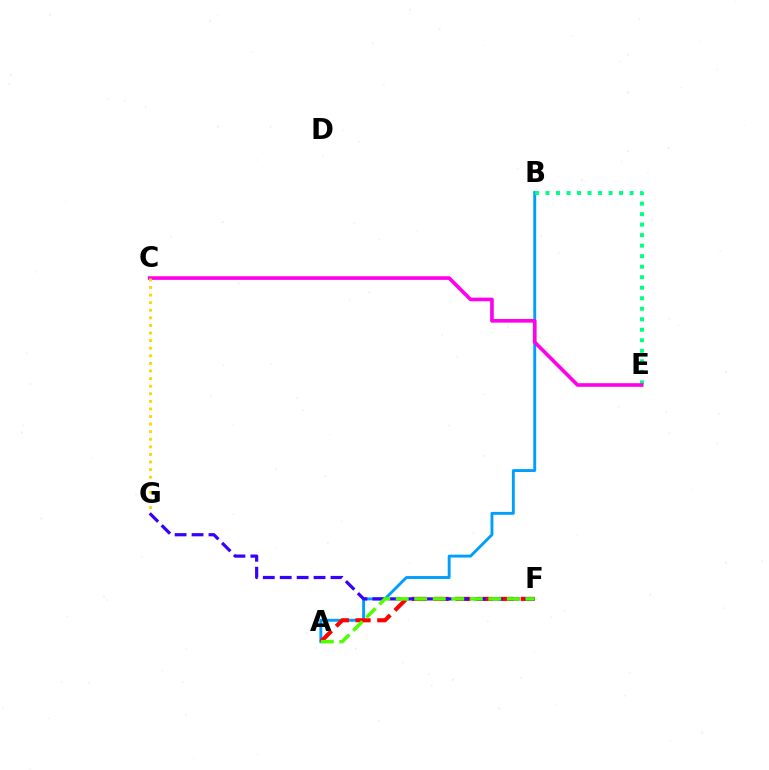{('A', 'B'): [{'color': '#009eff', 'line_style': 'solid', 'thickness': 2.08}], ('A', 'F'): [{'color': '#ff0000', 'line_style': 'dashed', 'thickness': 2.96}, {'color': '#4fff00', 'line_style': 'dashed', 'thickness': 2.52}], ('B', 'E'): [{'color': '#00ff86', 'line_style': 'dotted', 'thickness': 2.86}], ('F', 'G'): [{'color': '#3700ff', 'line_style': 'dashed', 'thickness': 2.3}], ('C', 'E'): [{'color': '#ff00ed', 'line_style': 'solid', 'thickness': 2.62}], ('C', 'G'): [{'color': '#ffd500', 'line_style': 'dotted', 'thickness': 2.06}]}